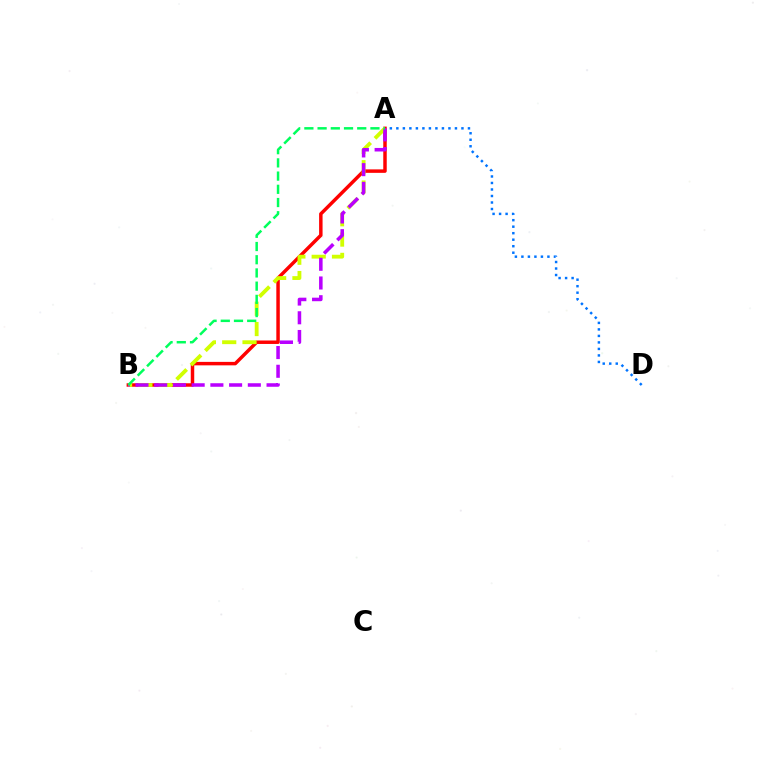{('A', 'D'): [{'color': '#0074ff', 'line_style': 'dotted', 'thickness': 1.77}], ('A', 'B'): [{'color': '#ff0000', 'line_style': 'solid', 'thickness': 2.5}, {'color': '#d1ff00', 'line_style': 'dashed', 'thickness': 2.76}, {'color': '#b900ff', 'line_style': 'dashed', 'thickness': 2.54}, {'color': '#00ff5c', 'line_style': 'dashed', 'thickness': 1.79}]}